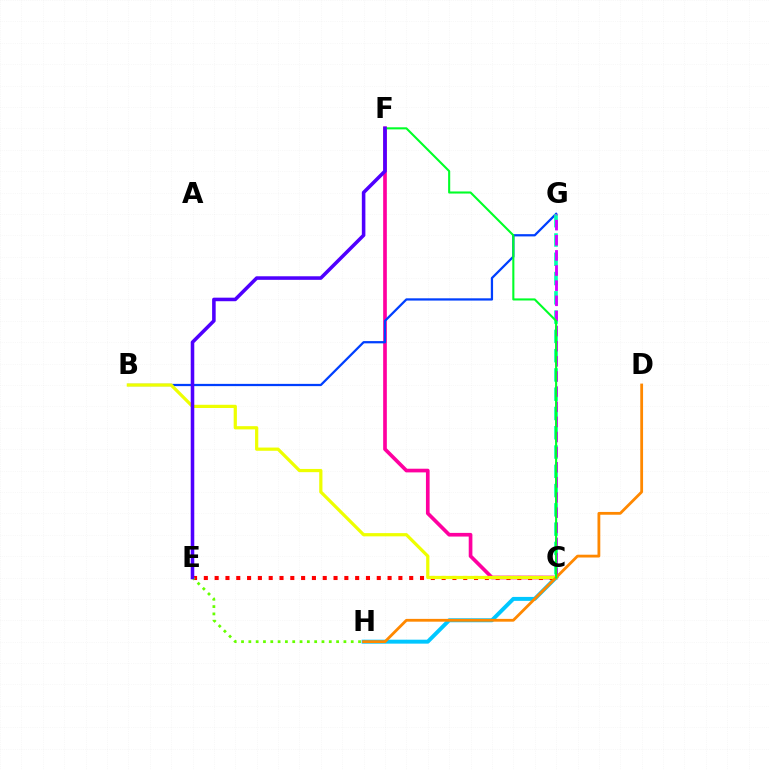{('C', 'F'): [{'color': '#ff00a0', 'line_style': 'solid', 'thickness': 2.64}, {'color': '#00ff27', 'line_style': 'solid', 'thickness': 1.5}], ('C', 'H'): [{'color': '#00c7ff', 'line_style': 'solid', 'thickness': 2.84}], ('B', 'G'): [{'color': '#003fff', 'line_style': 'solid', 'thickness': 1.62}], ('C', 'G'): [{'color': '#00ffaf', 'line_style': 'dashed', 'thickness': 2.62}, {'color': '#d600ff', 'line_style': 'dashed', 'thickness': 2.06}], ('C', 'E'): [{'color': '#ff0000', 'line_style': 'dotted', 'thickness': 2.94}], ('B', 'C'): [{'color': '#eeff00', 'line_style': 'solid', 'thickness': 2.32}], ('E', 'H'): [{'color': '#66ff00', 'line_style': 'dotted', 'thickness': 1.99}], ('D', 'H'): [{'color': '#ff8800', 'line_style': 'solid', 'thickness': 2.02}], ('E', 'F'): [{'color': '#4f00ff', 'line_style': 'solid', 'thickness': 2.56}]}